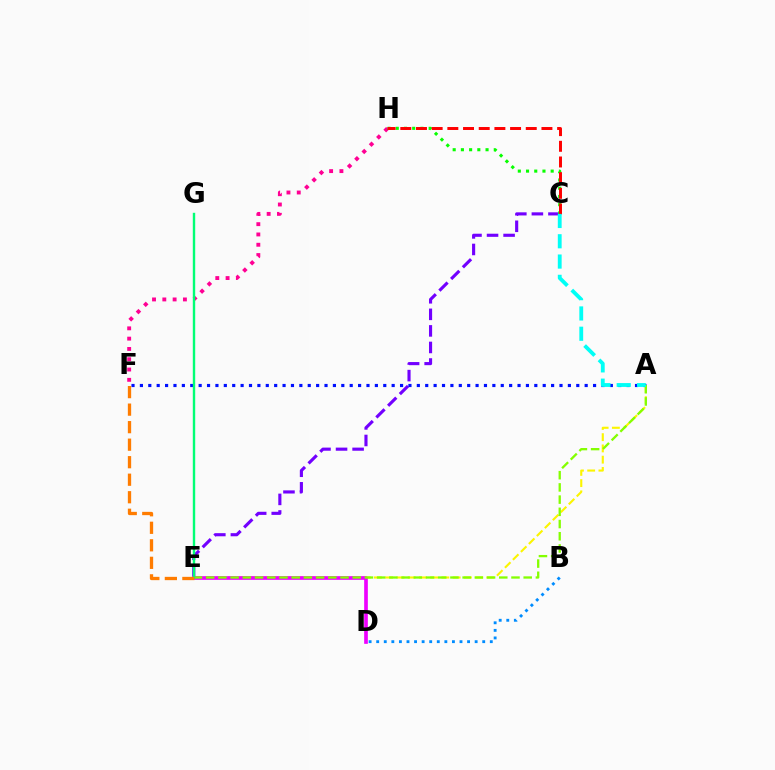{('A', 'E'): [{'color': '#fcf500', 'line_style': 'dashed', 'thickness': 1.53}, {'color': '#84ff00', 'line_style': 'dashed', 'thickness': 1.66}], ('C', 'E'): [{'color': '#7200ff', 'line_style': 'dashed', 'thickness': 2.25}], ('D', 'E'): [{'color': '#ee00ff', 'line_style': 'solid', 'thickness': 2.64}], ('A', 'F'): [{'color': '#0010ff', 'line_style': 'dotted', 'thickness': 2.28}], ('B', 'D'): [{'color': '#008cff', 'line_style': 'dotted', 'thickness': 2.06}], ('F', 'H'): [{'color': '#ff0094', 'line_style': 'dotted', 'thickness': 2.8}], ('C', 'H'): [{'color': '#08ff00', 'line_style': 'dotted', 'thickness': 2.23}, {'color': '#ff0000', 'line_style': 'dashed', 'thickness': 2.13}], ('E', 'G'): [{'color': '#00ff74', 'line_style': 'solid', 'thickness': 1.72}], ('E', 'F'): [{'color': '#ff7c00', 'line_style': 'dashed', 'thickness': 2.38}], ('A', 'C'): [{'color': '#00fff6', 'line_style': 'dashed', 'thickness': 2.76}]}